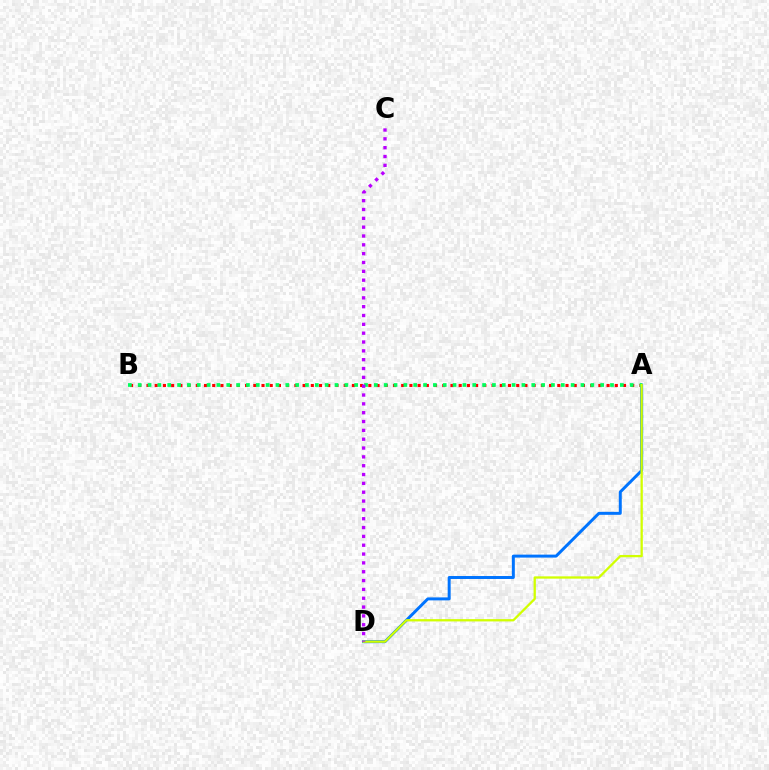{('A', 'B'): [{'color': '#ff0000', 'line_style': 'dotted', 'thickness': 2.23}, {'color': '#00ff5c', 'line_style': 'dotted', 'thickness': 2.67}], ('A', 'D'): [{'color': '#0074ff', 'line_style': 'solid', 'thickness': 2.14}, {'color': '#d1ff00', 'line_style': 'solid', 'thickness': 1.65}], ('C', 'D'): [{'color': '#b900ff', 'line_style': 'dotted', 'thickness': 2.4}]}